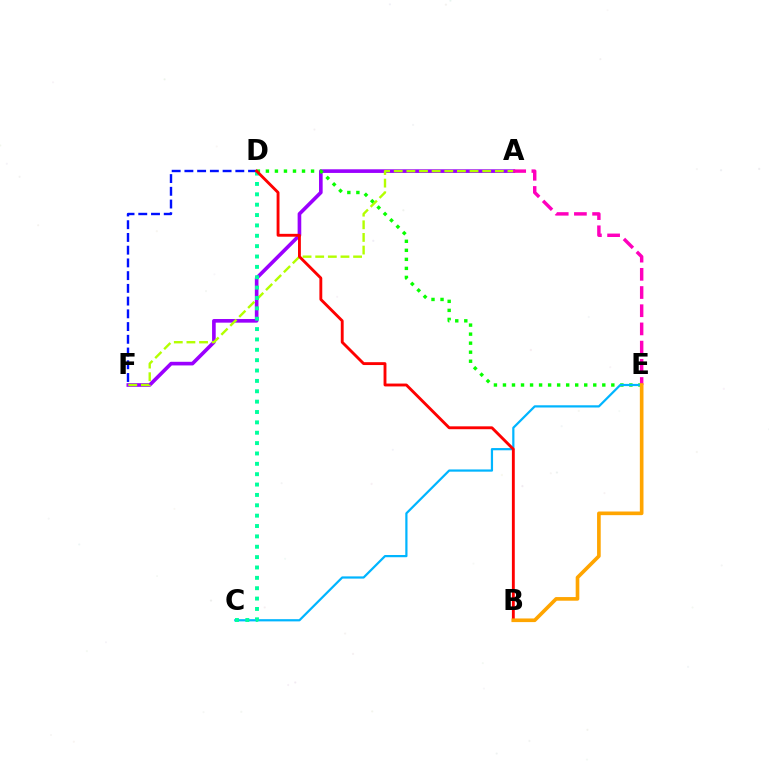{('A', 'F'): [{'color': '#9b00ff', 'line_style': 'solid', 'thickness': 2.62}, {'color': '#b3ff00', 'line_style': 'dashed', 'thickness': 1.72}], ('D', 'E'): [{'color': '#08ff00', 'line_style': 'dotted', 'thickness': 2.45}], ('A', 'E'): [{'color': '#ff00bd', 'line_style': 'dashed', 'thickness': 2.47}], ('C', 'E'): [{'color': '#00b5ff', 'line_style': 'solid', 'thickness': 1.6}], ('D', 'F'): [{'color': '#0010ff', 'line_style': 'dashed', 'thickness': 1.73}], ('C', 'D'): [{'color': '#00ff9d', 'line_style': 'dotted', 'thickness': 2.82}], ('B', 'D'): [{'color': '#ff0000', 'line_style': 'solid', 'thickness': 2.07}], ('B', 'E'): [{'color': '#ffa500', 'line_style': 'solid', 'thickness': 2.62}]}